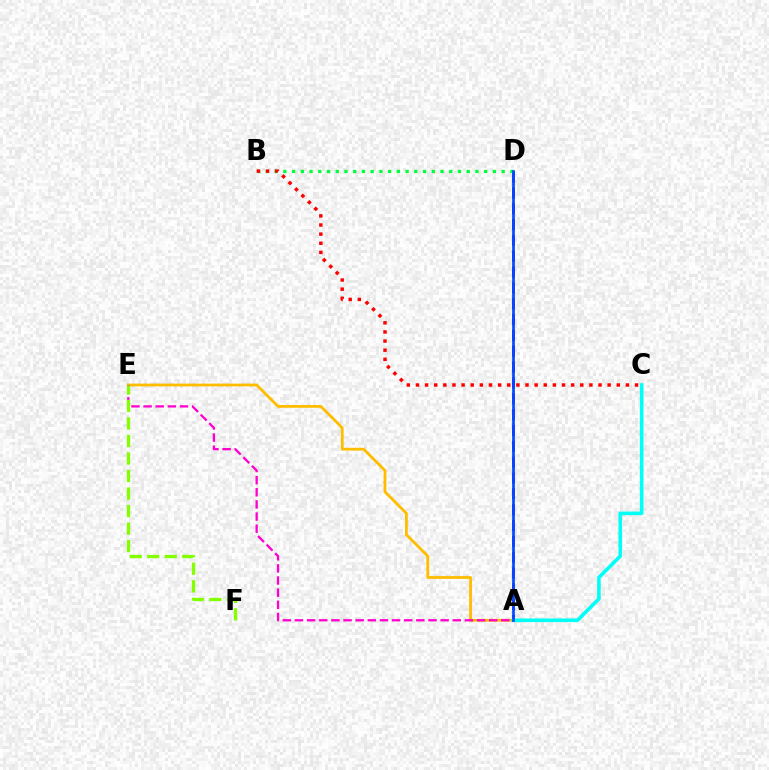{('A', 'D'): [{'color': '#7200ff', 'line_style': 'dashed', 'thickness': 2.15}, {'color': '#004bff', 'line_style': 'solid', 'thickness': 1.93}], ('B', 'D'): [{'color': '#00ff39', 'line_style': 'dotted', 'thickness': 2.37}], ('B', 'C'): [{'color': '#ff0000', 'line_style': 'dotted', 'thickness': 2.48}], ('A', 'E'): [{'color': '#ffbd00', 'line_style': 'solid', 'thickness': 2.02}, {'color': '#ff00cf', 'line_style': 'dashed', 'thickness': 1.65}], ('A', 'C'): [{'color': '#00fff6', 'line_style': 'solid', 'thickness': 2.58}], ('E', 'F'): [{'color': '#84ff00', 'line_style': 'dashed', 'thickness': 2.38}]}